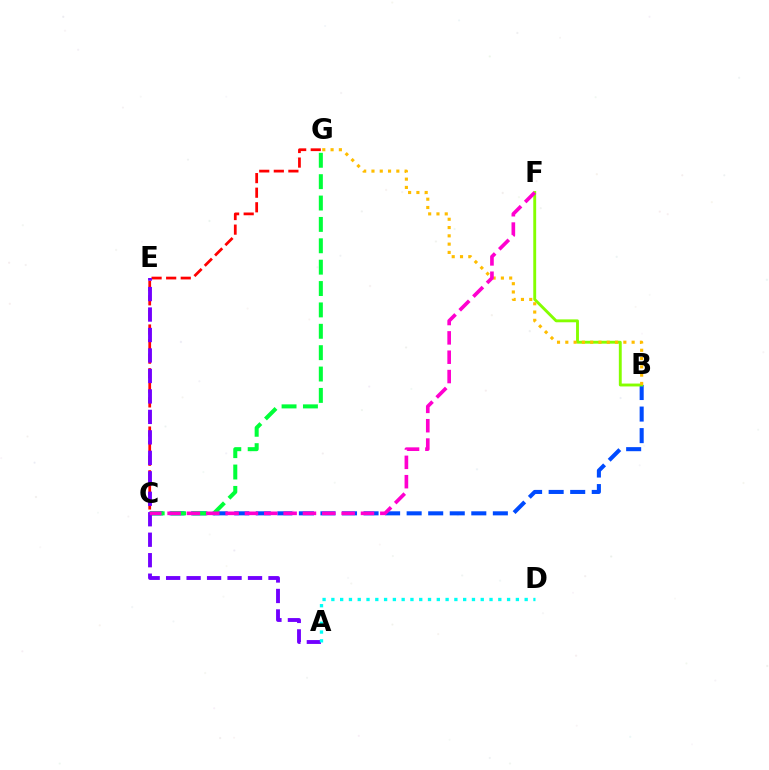{('B', 'C'): [{'color': '#004bff', 'line_style': 'dashed', 'thickness': 2.93}], ('C', 'G'): [{'color': '#ff0000', 'line_style': 'dashed', 'thickness': 1.98}, {'color': '#00ff39', 'line_style': 'dashed', 'thickness': 2.9}], ('B', 'F'): [{'color': '#84ff00', 'line_style': 'solid', 'thickness': 2.08}], ('B', 'G'): [{'color': '#ffbd00', 'line_style': 'dotted', 'thickness': 2.25}], ('A', 'E'): [{'color': '#7200ff', 'line_style': 'dashed', 'thickness': 2.78}], ('A', 'D'): [{'color': '#00fff6', 'line_style': 'dotted', 'thickness': 2.39}], ('C', 'F'): [{'color': '#ff00cf', 'line_style': 'dashed', 'thickness': 2.63}]}